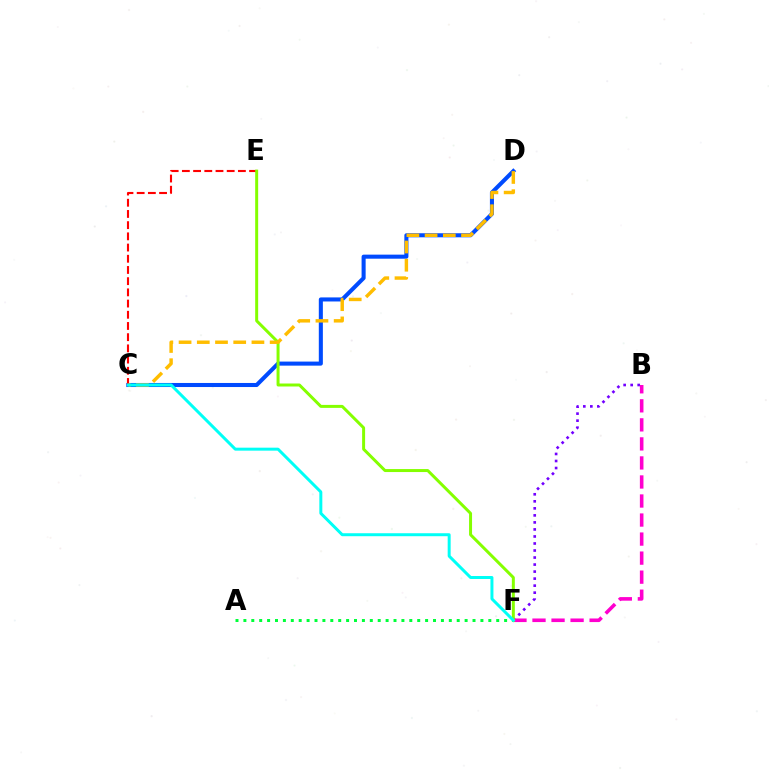{('B', 'F'): [{'color': '#7200ff', 'line_style': 'dotted', 'thickness': 1.91}, {'color': '#ff00cf', 'line_style': 'dashed', 'thickness': 2.59}], ('C', 'D'): [{'color': '#004bff', 'line_style': 'solid', 'thickness': 2.92}, {'color': '#ffbd00', 'line_style': 'dashed', 'thickness': 2.47}], ('C', 'E'): [{'color': '#ff0000', 'line_style': 'dashed', 'thickness': 1.52}], ('A', 'F'): [{'color': '#00ff39', 'line_style': 'dotted', 'thickness': 2.15}], ('E', 'F'): [{'color': '#84ff00', 'line_style': 'solid', 'thickness': 2.15}], ('C', 'F'): [{'color': '#00fff6', 'line_style': 'solid', 'thickness': 2.15}]}